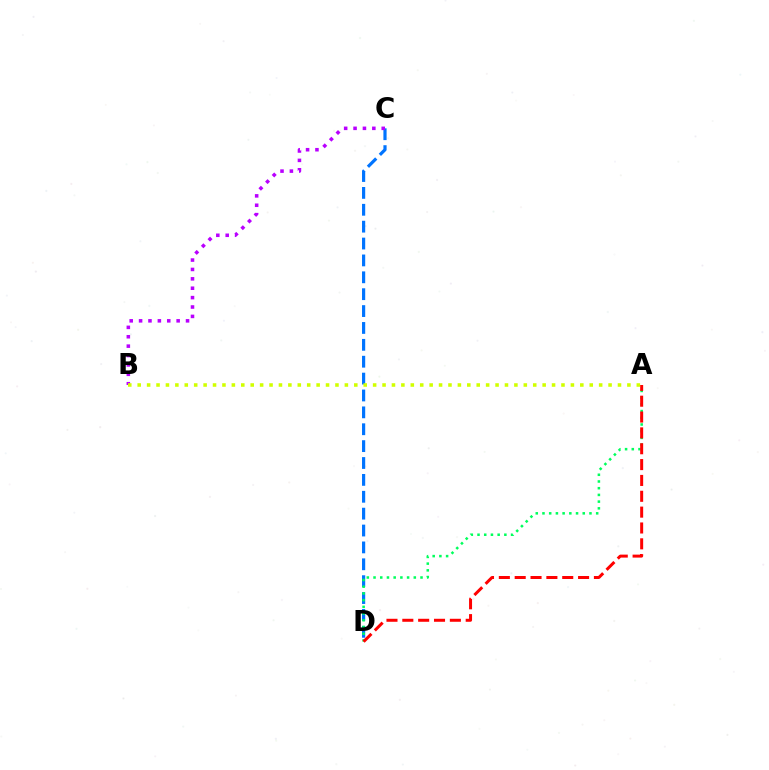{('C', 'D'): [{'color': '#0074ff', 'line_style': 'dashed', 'thickness': 2.29}], ('A', 'D'): [{'color': '#00ff5c', 'line_style': 'dotted', 'thickness': 1.82}, {'color': '#ff0000', 'line_style': 'dashed', 'thickness': 2.15}], ('B', 'C'): [{'color': '#b900ff', 'line_style': 'dotted', 'thickness': 2.55}], ('A', 'B'): [{'color': '#d1ff00', 'line_style': 'dotted', 'thickness': 2.56}]}